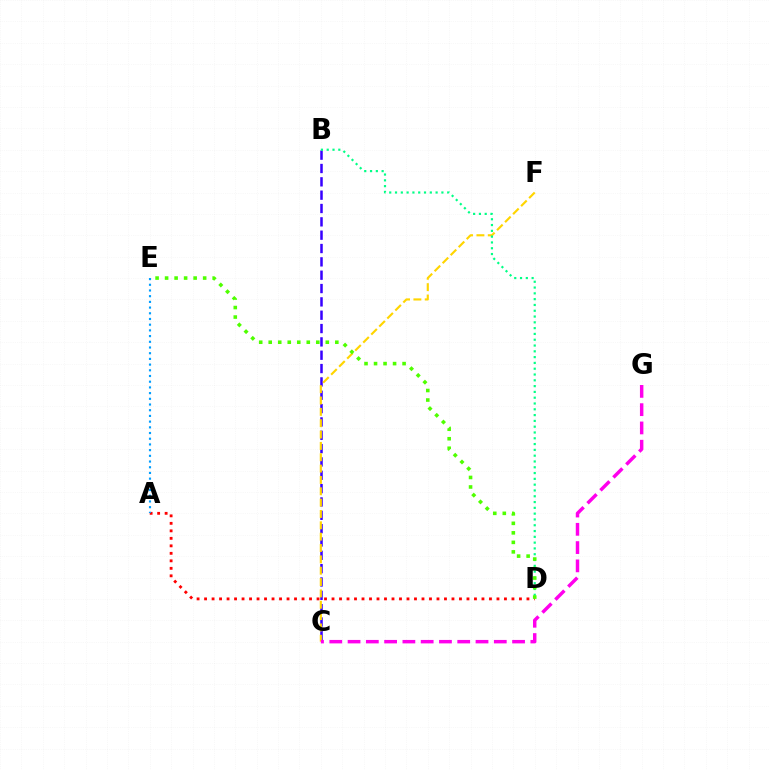{('A', 'D'): [{'color': '#ff0000', 'line_style': 'dotted', 'thickness': 2.04}], ('B', 'C'): [{'color': '#3700ff', 'line_style': 'dashed', 'thickness': 1.81}], ('C', 'F'): [{'color': '#ffd500', 'line_style': 'dashed', 'thickness': 1.54}], ('A', 'E'): [{'color': '#009eff', 'line_style': 'dotted', 'thickness': 1.55}], ('C', 'G'): [{'color': '#ff00ed', 'line_style': 'dashed', 'thickness': 2.48}], ('B', 'D'): [{'color': '#00ff86', 'line_style': 'dotted', 'thickness': 1.58}], ('D', 'E'): [{'color': '#4fff00', 'line_style': 'dotted', 'thickness': 2.59}]}